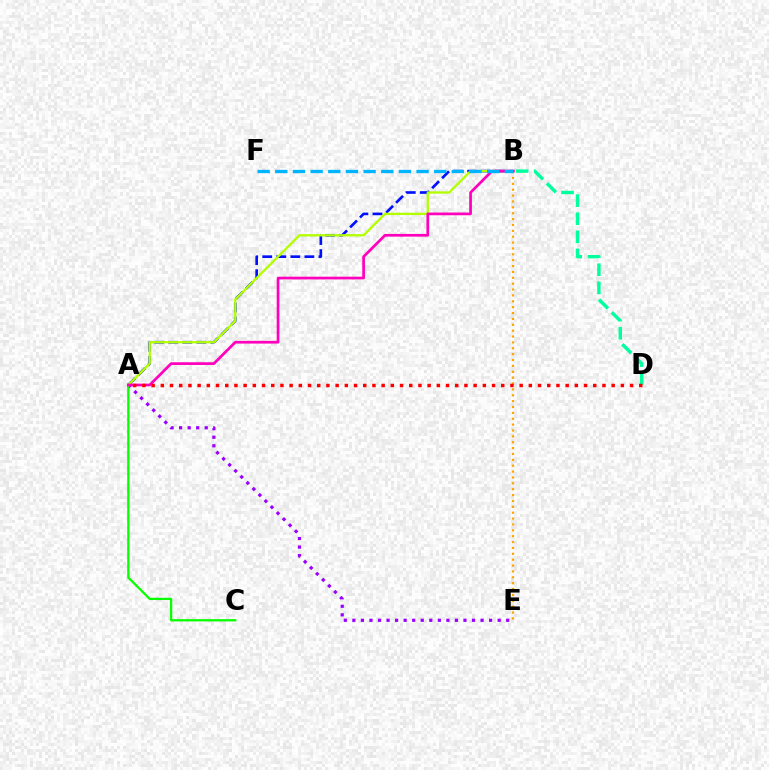{('B', 'D'): [{'color': '#00ff9d', 'line_style': 'dashed', 'thickness': 2.46}], ('B', 'E'): [{'color': '#ffa500', 'line_style': 'dotted', 'thickness': 1.6}], ('A', 'E'): [{'color': '#9b00ff', 'line_style': 'dotted', 'thickness': 2.32}], ('A', 'B'): [{'color': '#0010ff', 'line_style': 'dashed', 'thickness': 1.91}, {'color': '#b3ff00', 'line_style': 'solid', 'thickness': 1.67}, {'color': '#ff00bd', 'line_style': 'solid', 'thickness': 1.96}], ('A', 'C'): [{'color': '#08ff00', 'line_style': 'solid', 'thickness': 1.64}], ('A', 'D'): [{'color': '#ff0000', 'line_style': 'dotted', 'thickness': 2.5}], ('B', 'F'): [{'color': '#00b5ff', 'line_style': 'dashed', 'thickness': 2.4}]}